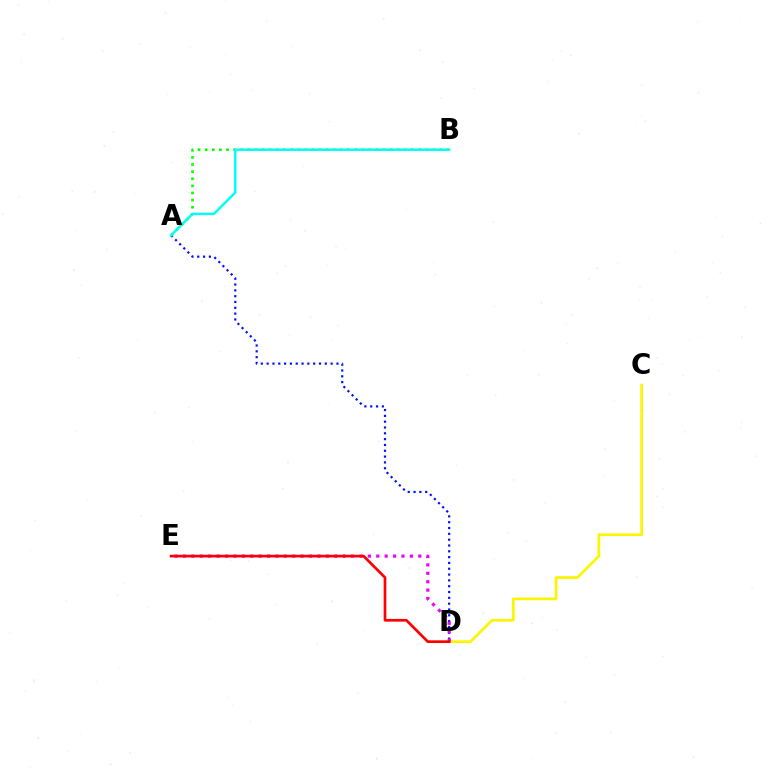{('A', 'D'): [{'color': '#0010ff', 'line_style': 'dotted', 'thickness': 1.58}], ('A', 'B'): [{'color': '#08ff00', 'line_style': 'dotted', 'thickness': 1.93}, {'color': '#00fff6', 'line_style': 'solid', 'thickness': 1.77}], ('C', 'D'): [{'color': '#fcf500', 'line_style': 'solid', 'thickness': 1.94}], ('D', 'E'): [{'color': '#ee00ff', 'line_style': 'dotted', 'thickness': 2.28}, {'color': '#ff0000', 'line_style': 'solid', 'thickness': 1.95}]}